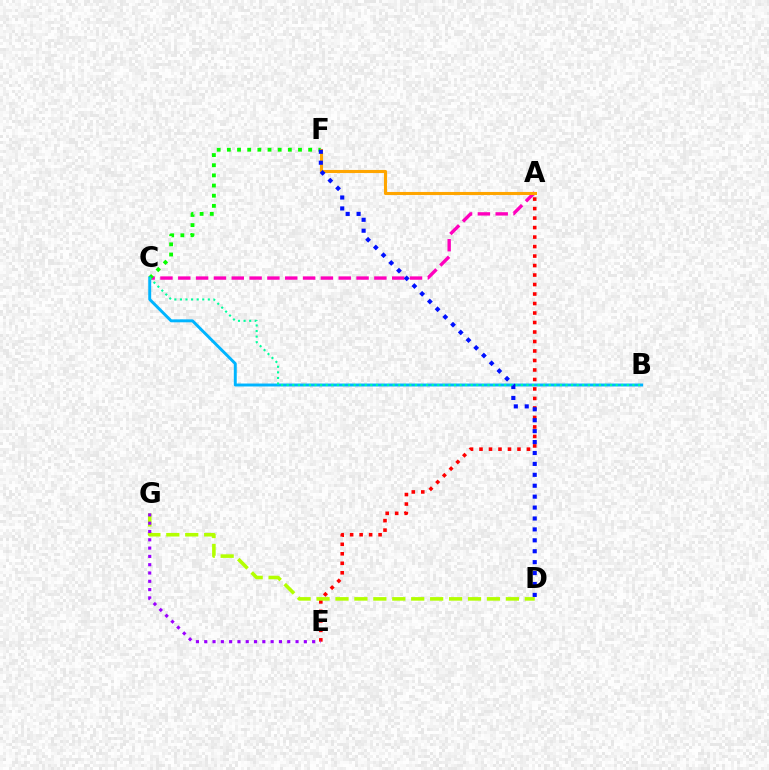{('A', 'C'): [{'color': '#ff00bd', 'line_style': 'dashed', 'thickness': 2.42}], ('C', 'F'): [{'color': '#08ff00', 'line_style': 'dotted', 'thickness': 2.76}], ('A', 'E'): [{'color': '#ff0000', 'line_style': 'dotted', 'thickness': 2.58}], ('B', 'C'): [{'color': '#00b5ff', 'line_style': 'solid', 'thickness': 2.11}, {'color': '#00ff9d', 'line_style': 'dotted', 'thickness': 1.51}], ('A', 'F'): [{'color': '#ffa500', 'line_style': 'solid', 'thickness': 2.23}], ('D', 'G'): [{'color': '#b3ff00', 'line_style': 'dashed', 'thickness': 2.57}], ('D', 'F'): [{'color': '#0010ff', 'line_style': 'dotted', 'thickness': 2.97}], ('E', 'G'): [{'color': '#9b00ff', 'line_style': 'dotted', 'thickness': 2.26}]}